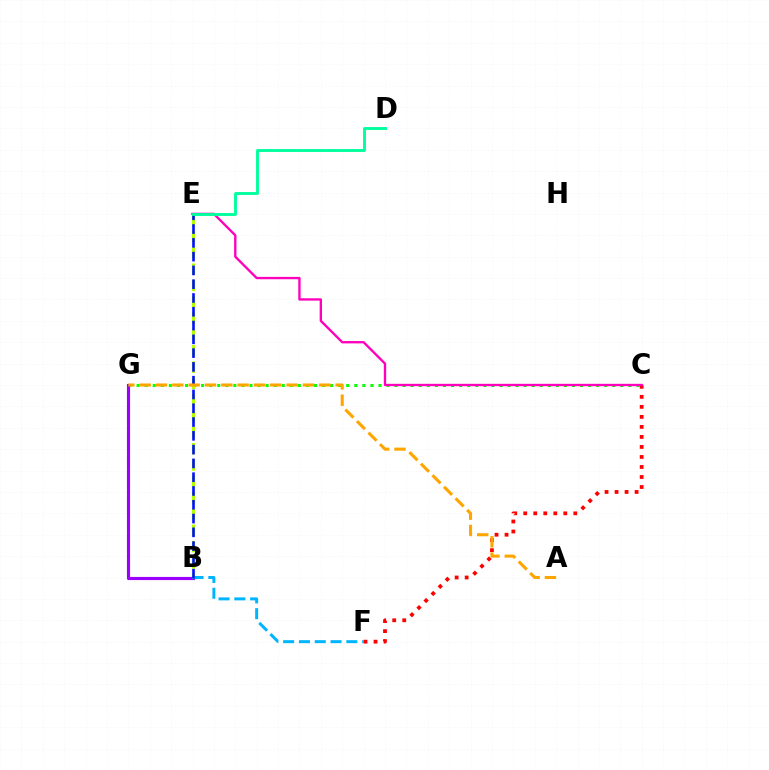{('C', 'G'): [{'color': '#08ff00', 'line_style': 'dotted', 'thickness': 2.19}], ('B', 'G'): [{'color': '#9b00ff', 'line_style': 'solid', 'thickness': 2.26}], ('B', 'E'): [{'color': '#b3ff00', 'line_style': 'dashed', 'thickness': 2.22}, {'color': '#0010ff', 'line_style': 'dashed', 'thickness': 1.87}], ('B', 'F'): [{'color': '#00b5ff', 'line_style': 'dashed', 'thickness': 2.15}], ('C', 'F'): [{'color': '#ff0000', 'line_style': 'dotted', 'thickness': 2.72}], ('A', 'G'): [{'color': '#ffa500', 'line_style': 'dashed', 'thickness': 2.22}], ('C', 'E'): [{'color': '#ff00bd', 'line_style': 'solid', 'thickness': 1.7}], ('D', 'E'): [{'color': '#00ff9d', 'line_style': 'solid', 'thickness': 2.08}]}